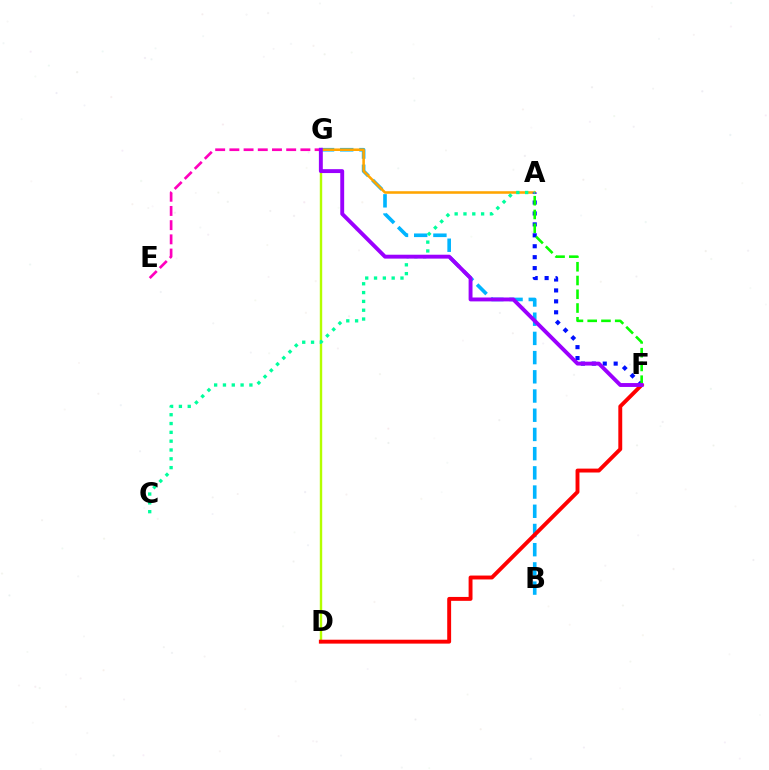{('B', 'G'): [{'color': '#00b5ff', 'line_style': 'dashed', 'thickness': 2.61}], ('A', 'G'): [{'color': '#ffa500', 'line_style': 'solid', 'thickness': 1.85}], ('A', 'F'): [{'color': '#0010ff', 'line_style': 'dotted', 'thickness': 2.97}, {'color': '#08ff00', 'line_style': 'dashed', 'thickness': 1.87}], ('E', 'G'): [{'color': '#ff00bd', 'line_style': 'dashed', 'thickness': 1.93}], ('D', 'G'): [{'color': '#b3ff00', 'line_style': 'solid', 'thickness': 1.73}], ('A', 'C'): [{'color': '#00ff9d', 'line_style': 'dotted', 'thickness': 2.4}], ('D', 'F'): [{'color': '#ff0000', 'line_style': 'solid', 'thickness': 2.81}], ('F', 'G'): [{'color': '#9b00ff', 'line_style': 'solid', 'thickness': 2.8}]}